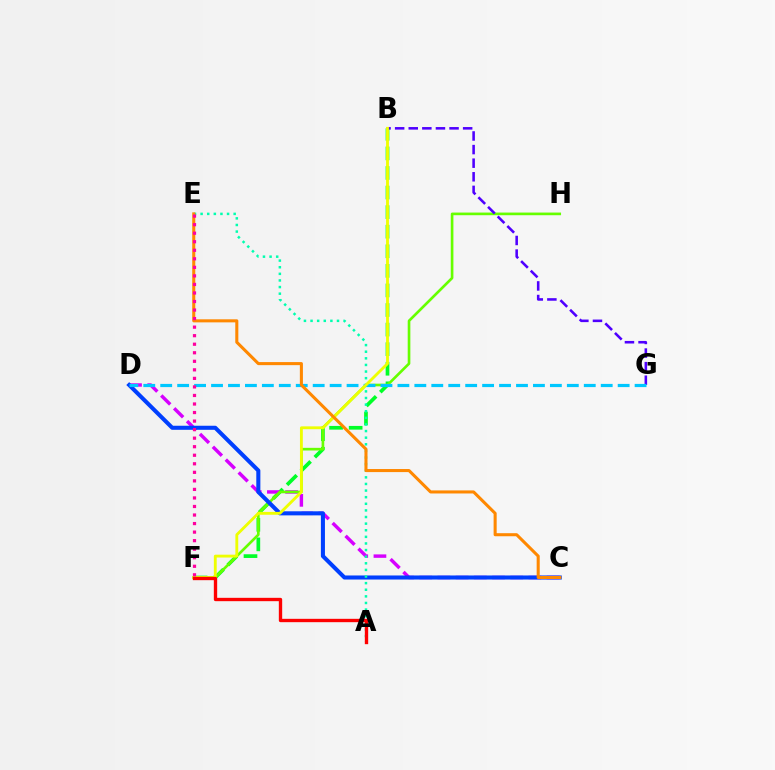{('B', 'F'): [{'color': '#00ff27', 'line_style': 'dashed', 'thickness': 2.66}, {'color': '#eeff00', 'line_style': 'solid', 'thickness': 2.05}], ('C', 'D'): [{'color': '#d600ff', 'line_style': 'dashed', 'thickness': 2.47}, {'color': '#003fff', 'line_style': 'solid', 'thickness': 2.92}], ('F', 'H'): [{'color': '#66ff00', 'line_style': 'solid', 'thickness': 1.91}], ('A', 'E'): [{'color': '#00ffaf', 'line_style': 'dotted', 'thickness': 1.8}], ('B', 'G'): [{'color': '#4f00ff', 'line_style': 'dashed', 'thickness': 1.85}], ('D', 'G'): [{'color': '#00c7ff', 'line_style': 'dashed', 'thickness': 2.3}], ('A', 'F'): [{'color': '#ff0000', 'line_style': 'solid', 'thickness': 2.42}], ('C', 'E'): [{'color': '#ff8800', 'line_style': 'solid', 'thickness': 2.2}], ('E', 'F'): [{'color': '#ff00a0', 'line_style': 'dotted', 'thickness': 2.32}]}